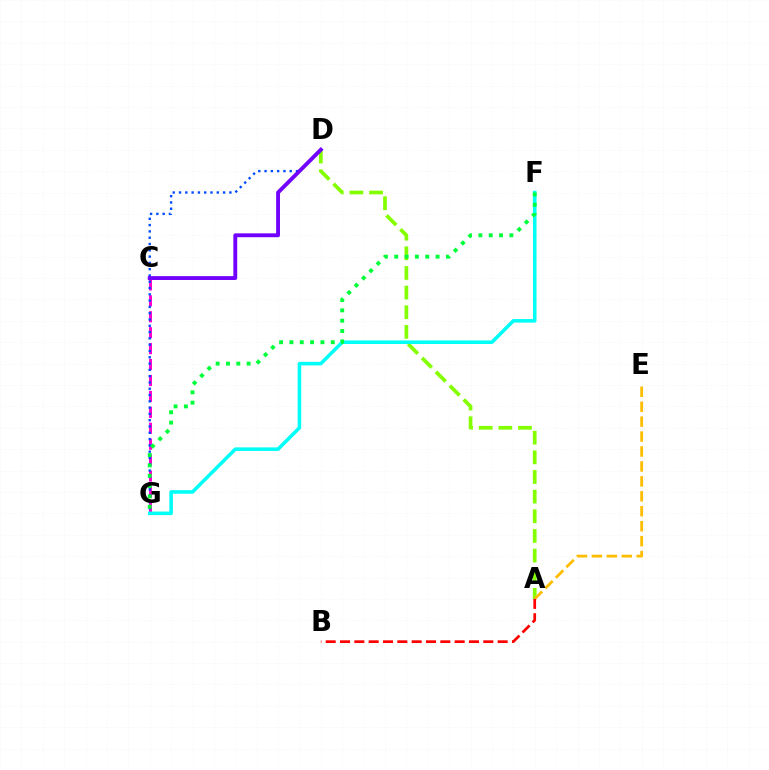{('C', 'G'): [{'color': '#ff00cf', 'line_style': 'dashed', 'thickness': 2.16}], ('D', 'G'): [{'color': '#004bff', 'line_style': 'dotted', 'thickness': 1.71}], ('A', 'D'): [{'color': '#84ff00', 'line_style': 'dashed', 'thickness': 2.67}], ('F', 'G'): [{'color': '#00fff6', 'line_style': 'solid', 'thickness': 2.56}, {'color': '#00ff39', 'line_style': 'dotted', 'thickness': 2.81}], ('A', 'E'): [{'color': '#ffbd00', 'line_style': 'dashed', 'thickness': 2.03}], ('A', 'B'): [{'color': '#ff0000', 'line_style': 'dashed', 'thickness': 1.95}], ('C', 'D'): [{'color': '#7200ff', 'line_style': 'solid', 'thickness': 2.78}]}